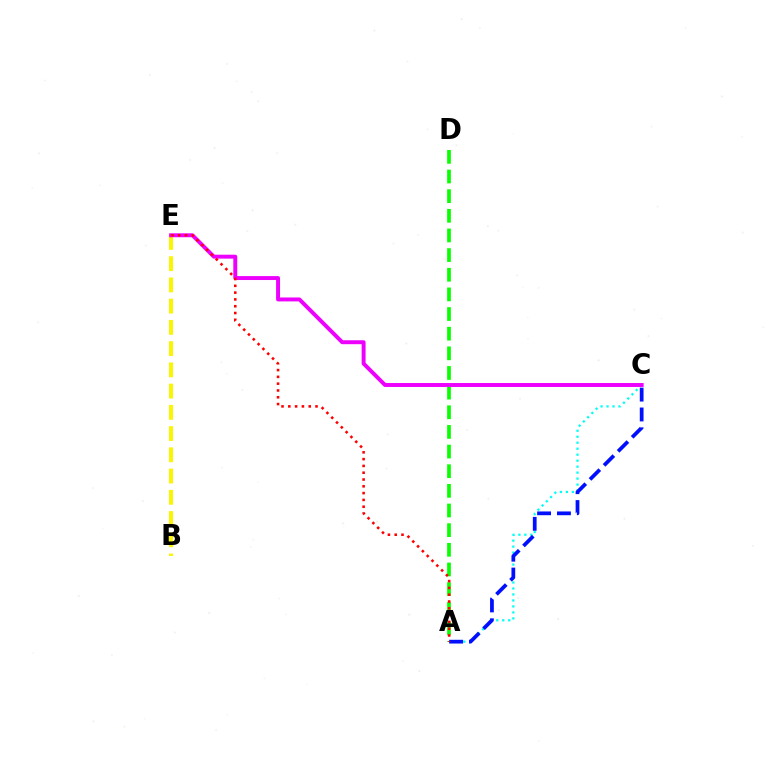{('A', 'C'): [{'color': '#00fff6', 'line_style': 'dotted', 'thickness': 1.63}, {'color': '#0010ff', 'line_style': 'dashed', 'thickness': 2.7}], ('B', 'E'): [{'color': '#fcf500', 'line_style': 'dashed', 'thickness': 2.89}], ('A', 'D'): [{'color': '#08ff00', 'line_style': 'dashed', 'thickness': 2.67}], ('C', 'E'): [{'color': '#ee00ff', 'line_style': 'solid', 'thickness': 2.83}], ('A', 'E'): [{'color': '#ff0000', 'line_style': 'dotted', 'thickness': 1.85}]}